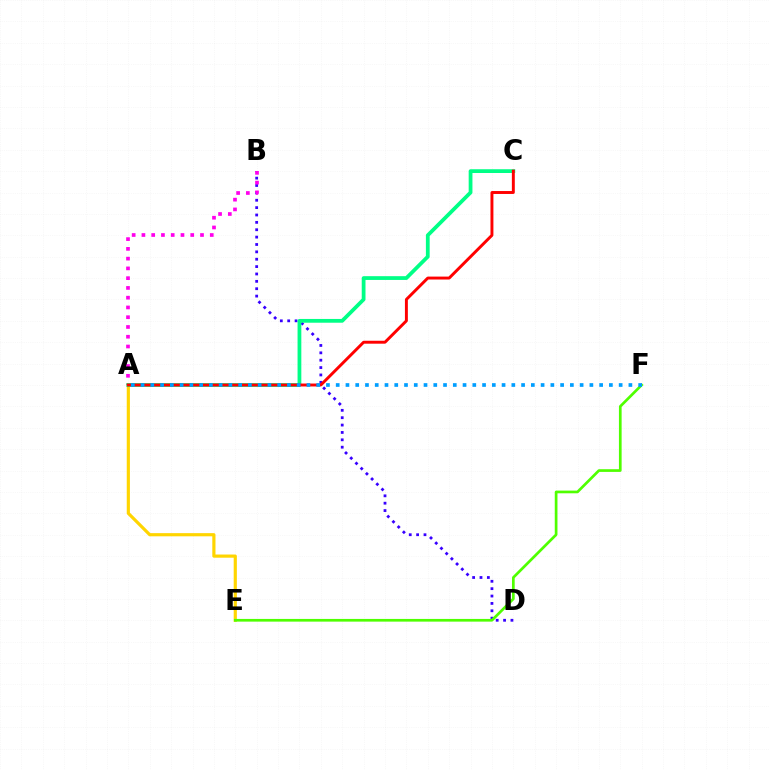{('B', 'D'): [{'color': '#3700ff', 'line_style': 'dotted', 'thickness': 2.0}], ('A', 'B'): [{'color': '#ff00ed', 'line_style': 'dotted', 'thickness': 2.65}], ('A', 'E'): [{'color': '#ffd500', 'line_style': 'solid', 'thickness': 2.29}], ('A', 'C'): [{'color': '#00ff86', 'line_style': 'solid', 'thickness': 2.71}, {'color': '#ff0000', 'line_style': 'solid', 'thickness': 2.11}], ('E', 'F'): [{'color': '#4fff00', 'line_style': 'solid', 'thickness': 1.94}], ('A', 'F'): [{'color': '#009eff', 'line_style': 'dotted', 'thickness': 2.65}]}